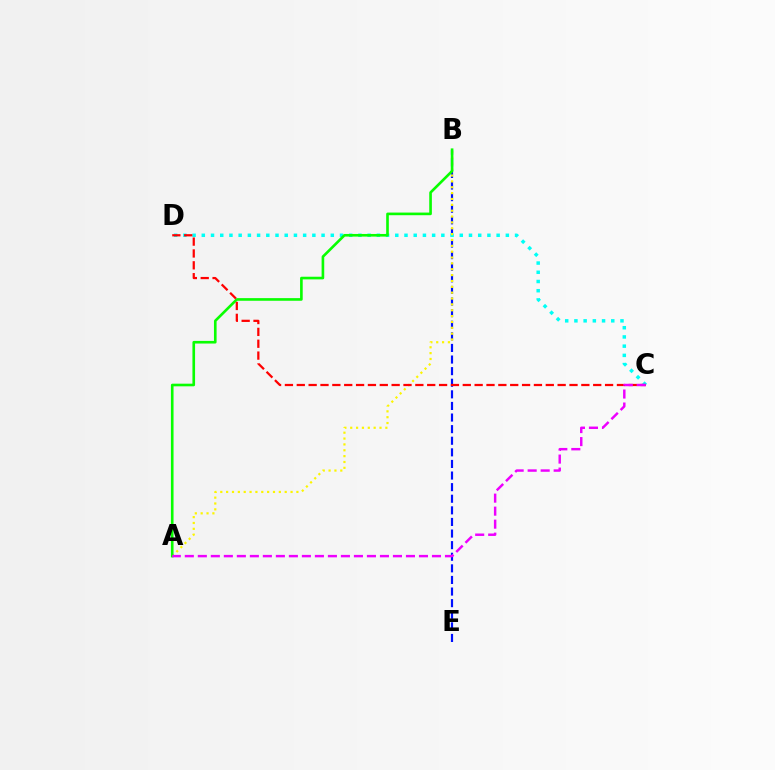{('B', 'E'): [{'color': '#0010ff', 'line_style': 'dashed', 'thickness': 1.58}], ('C', 'D'): [{'color': '#00fff6', 'line_style': 'dotted', 'thickness': 2.5}, {'color': '#ff0000', 'line_style': 'dashed', 'thickness': 1.61}], ('A', 'B'): [{'color': '#fcf500', 'line_style': 'dotted', 'thickness': 1.59}, {'color': '#08ff00', 'line_style': 'solid', 'thickness': 1.9}], ('A', 'C'): [{'color': '#ee00ff', 'line_style': 'dashed', 'thickness': 1.77}]}